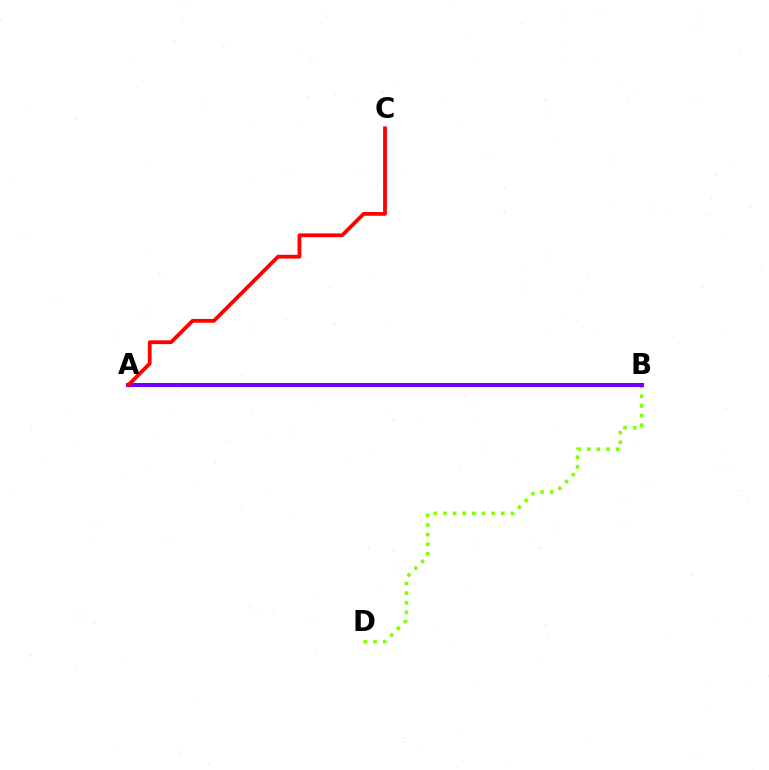{('B', 'D'): [{'color': '#84ff00', 'line_style': 'dotted', 'thickness': 2.61}], ('A', 'B'): [{'color': '#00fff6', 'line_style': 'dotted', 'thickness': 2.12}, {'color': '#7200ff', 'line_style': 'solid', 'thickness': 2.87}], ('A', 'C'): [{'color': '#ff0000', 'line_style': 'solid', 'thickness': 2.72}]}